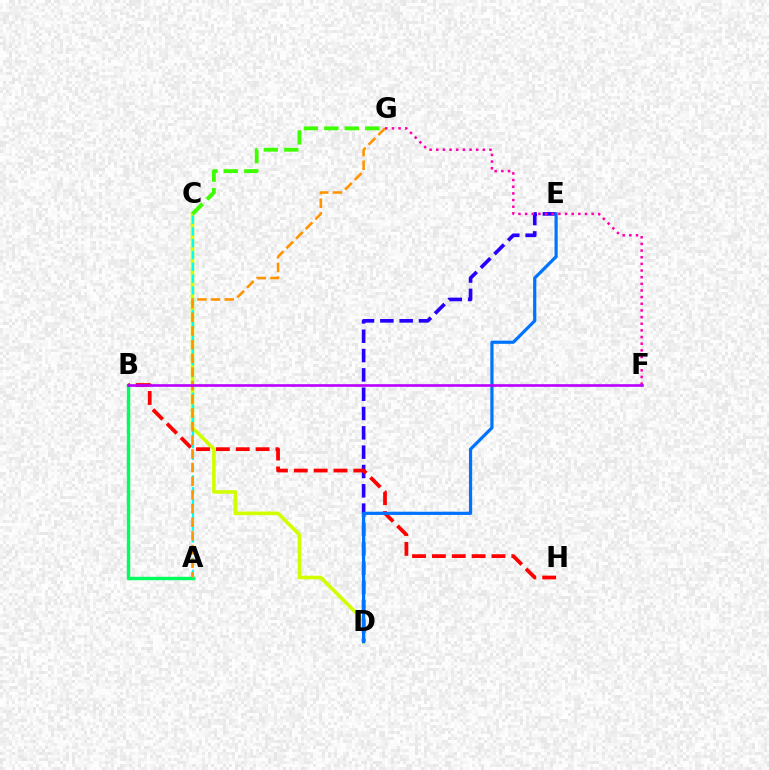{('A', 'B'): [{'color': '#00ff5c', 'line_style': 'solid', 'thickness': 2.44}], ('C', 'D'): [{'color': '#d1ff00', 'line_style': 'solid', 'thickness': 2.58}], ('A', 'C'): [{'color': '#00fff6', 'line_style': 'dashed', 'thickness': 1.6}], ('C', 'G'): [{'color': '#3dff00', 'line_style': 'dashed', 'thickness': 2.78}], ('D', 'E'): [{'color': '#2500ff', 'line_style': 'dashed', 'thickness': 2.62}, {'color': '#0074ff', 'line_style': 'solid', 'thickness': 2.31}], ('A', 'G'): [{'color': '#ff9400', 'line_style': 'dashed', 'thickness': 1.86}], ('F', 'G'): [{'color': '#ff00ac', 'line_style': 'dotted', 'thickness': 1.81}], ('B', 'H'): [{'color': '#ff0000', 'line_style': 'dashed', 'thickness': 2.7}], ('B', 'F'): [{'color': '#b900ff', 'line_style': 'solid', 'thickness': 1.89}]}